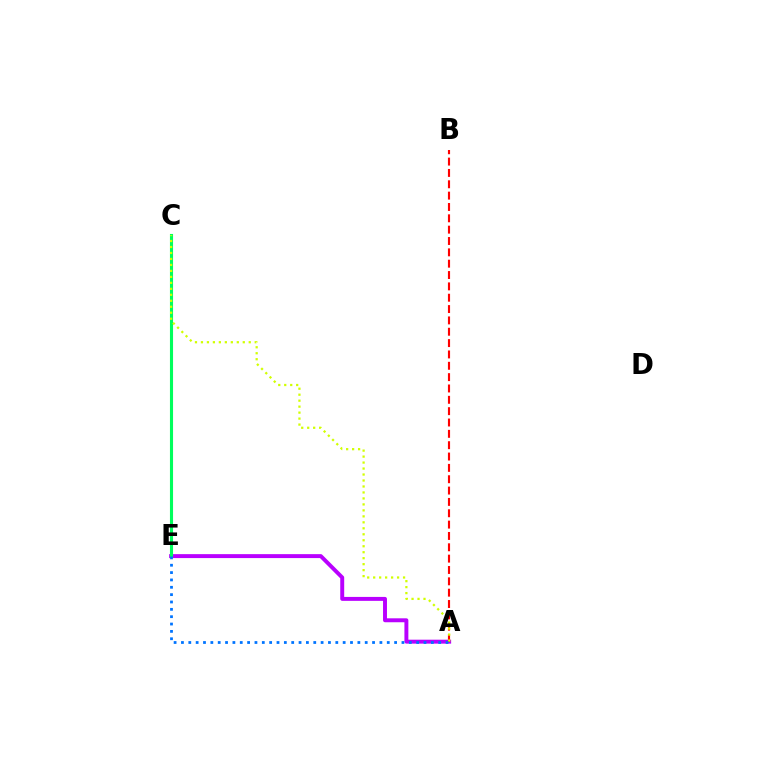{('A', 'E'): [{'color': '#b900ff', 'line_style': 'solid', 'thickness': 2.84}, {'color': '#0074ff', 'line_style': 'dotted', 'thickness': 2.0}], ('A', 'B'): [{'color': '#ff0000', 'line_style': 'dashed', 'thickness': 1.54}], ('C', 'E'): [{'color': '#00ff5c', 'line_style': 'solid', 'thickness': 2.23}], ('A', 'C'): [{'color': '#d1ff00', 'line_style': 'dotted', 'thickness': 1.62}]}